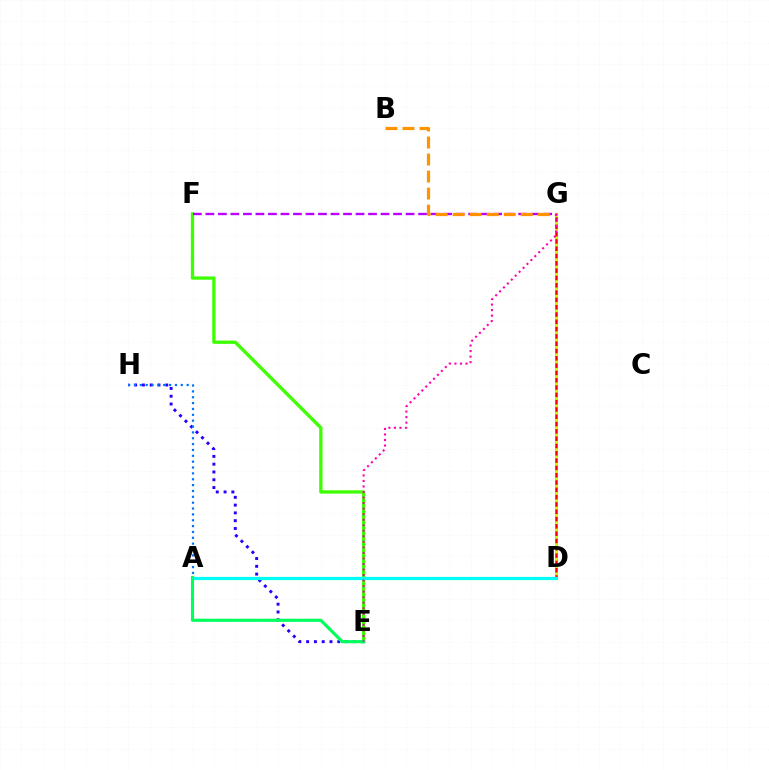{('D', 'G'): [{'color': '#ff0000', 'line_style': 'solid', 'thickness': 1.82}, {'color': '#d1ff00', 'line_style': 'dotted', 'thickness': 1.98}], ('E', 'F'): [{'color': '#3dff00', 'line_style': 'solid', 'thickness': 2.38}], ('F', 'G'): [{'color': '#b900ff', 'line_style': 'dashed', 'thickness': 1.7}], ('E', 'H'): [{'color': '#2500ff', 'line_style': 'dotted', 'thickness': 2.12}], ('A', 'H'): [{'color': '#0074ff', 'line_style': 'dotted', 'thickness': 1.59}], ('B', 'G'): [{'color': '#ff9400', 'line_style': 'dashed', 'thickness': 2.31}], ('A', 'D'): [{'color': '#00fff6', 'line_style': 'solid', 'thickness': 2.32}], ('A', 'E'): [{'color': '#00ff5c', 'line_style': 'solid', 'thickness': 2.26}], ('E', 'G'): [{'color': '#ff00ac', 'line_style': 'dotted', 'thickness': 1.5}]}